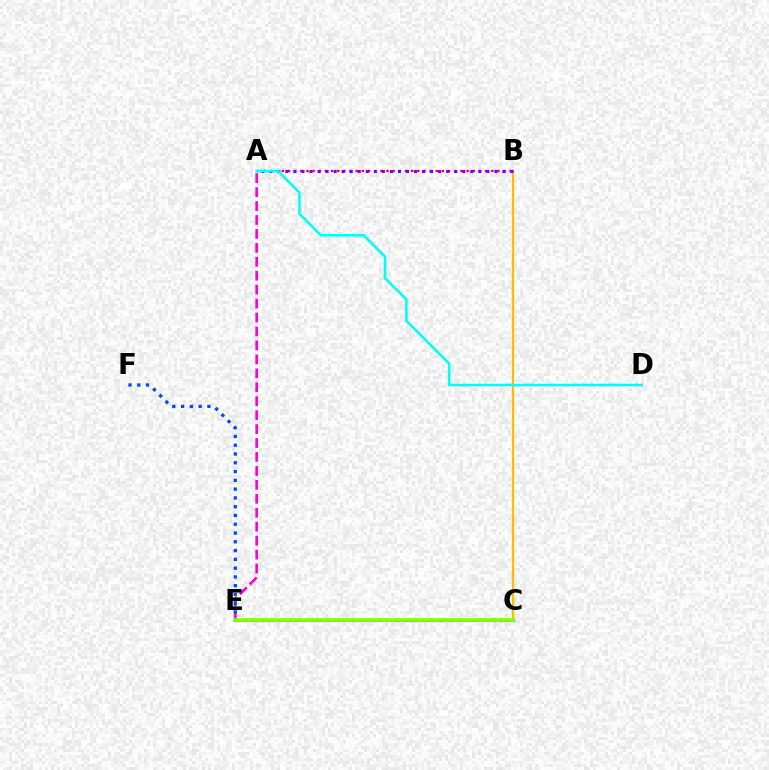{('B', 'C'): [{'color': '#ffbd00', 'line_style': 'solid', 'thickness': 1.62}], ('C', 'E'): [{'color': '#00ff39', 'line_style': 'solid', 'thickness': 2.27}, {'color': '#84ff00', 'line_style': 'solid', 'thickness': 2.59}], ('A', 'B'): [{'color': '#ff0000', 'line_style': 'dotted', 'thickness': 1.67}, {'color': '#7200ff', 'line_style': 'dotted', 'thickness': 2.18}], ('A', 'E'): [{'color': '#ff00cf', 'line_style': 'dashed', 'thickness': 1.89}], ('E', 'F'): [{'color': '#004bff', 'line_style': 'dotted', 'thickness': 2.39}], ('A', 'D'): [{'color': '#00fff6', 'line_style': 'solid', 'thickness': 1.84}]}